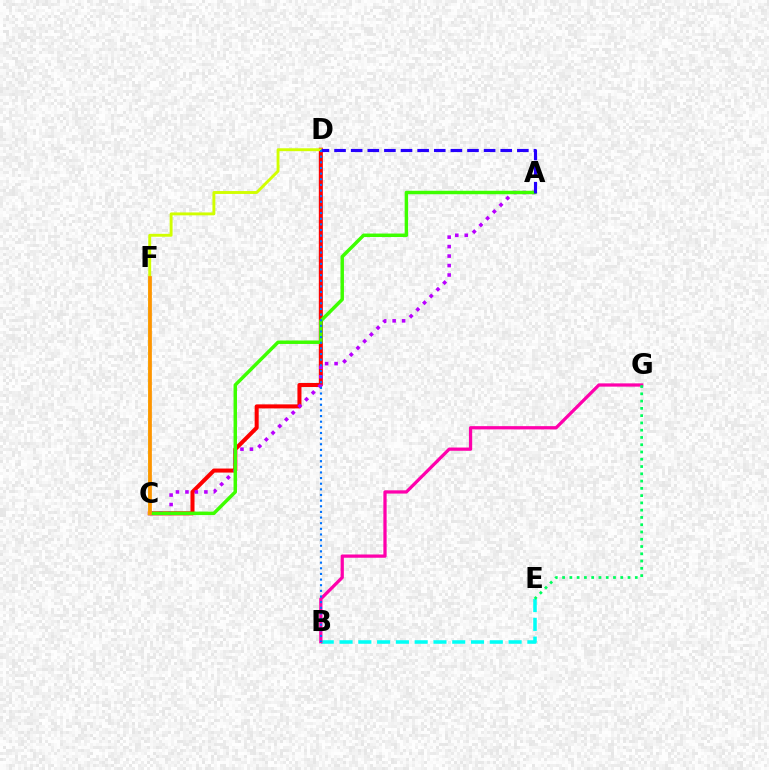{('C', 'D'): [{'color': '#ff0000', 'line_style': 'solid', 'thickness': 2.9}, {'color': '#d1ff00', 'line_style': 'solid', 'thickness': 2.09}], ('A', 'C'): [{'color': '#b900ff', 'line_style': 'dotted', 'thickness': 2.57}, {'color': '#3dff00', 'line_style': 'solid', 'thickness': 2.5}], ('B', 'E'): [{'color': '#00fff6', 'line_style': 'dashed', 'thickness': 2.55}], ('B', 'G'): [{'color': '#ff00ac', 'line_style': 'solid', 'thickness': 2.34}], ('A', 'D'): [{'color': '#2500ff', 'line_style': 'dashed', 'thickness': 2.26}], ('E', 'G'): [{'color': '#00ff5c', 'line_style': 'dotted', 'thickness': 1.98}], ('C', 'F'): [{'color': '#ff9400', 'line_style': 'solid', 'thickness': 2.67}], ('B', 'D'): [{'color': '#0074ff', 'line_style': 'dotted', 'thickness': 1.53}]}